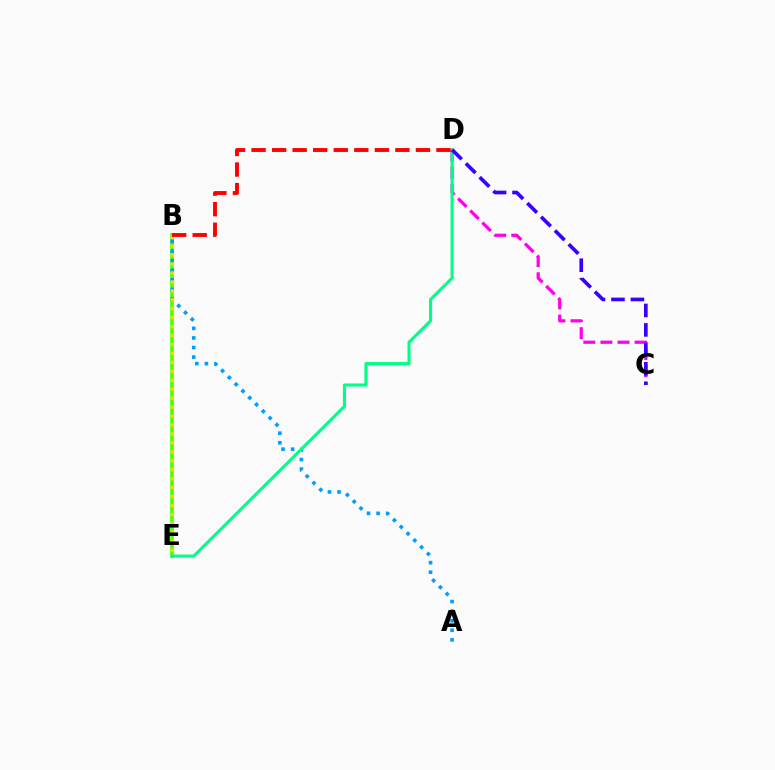{('B', 'E'): [{'color': '#4fff00', 'line_style': 'solid', 'thickness': 2.63}, {'color': '#ffd500', 'line_style': 'dotted', 'thickness': 2.43}], ('A', 'B'): [{'color': '#009eff', 'line_style': 'dotted', 'thickness': 2.6}], ('C', 'D'): [{'color': '#ff00ed', 'line_style': 'dashed', 'thickness': 2.32}, {'color': '#3700ff', 'line_style': 'dashed', 'thickness': 2.64}], ('D', 'E'): [{'color': '#00ff86', 'line_style': 'solid', 'thickness': 2.22}], ('B', 'D'): [{'color': '#ff0000', 'line_style': 'dashed', 'thickness': 2.79}]}